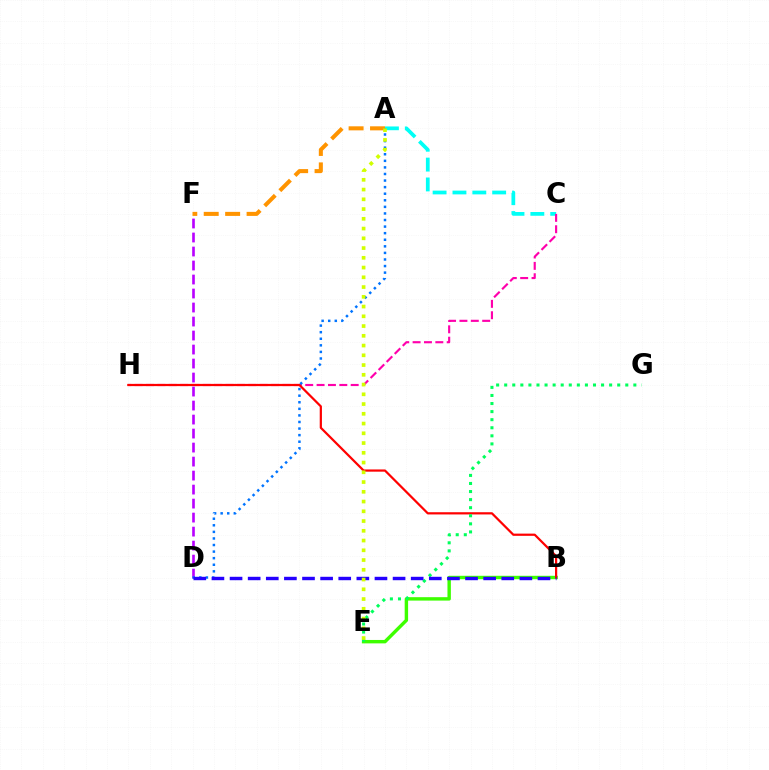{('A', 'C'): [{'color': '#00fff6', 'line_style': 'dashed', 'thickness': 2.7}], ('B', 'E'): [{'color': '#3dff00', 'line_style': 'solid', 'thickness': 2.46}], ('C', 'H'): [{'color': '#ff00ac', 'line_style': 'dashed', 'thickness': 1.55}], ('B', 'H'): [{'color': '#ff0000', 'line_style': 'solid', 'thickness': 1.6}], ('D', 'F'): [{'color': '#b900ff', 'line_style': 'dashed', 'thickness': 1.9}], ('E', 'G'): [{'color': '#00ff5c', 'line_style': 'dotted', 'thickness': 2.19}], ('A', 'F'): [{'color': '#ff9400', 'line_style': 'dashed', 'thickness': 2.91}], ('A', 'D'): [{'color': '#0074ff', 'line_style': 'dotted', 'thickness': 1.79}], ('B', 'D'): [{'color': '#2500ff', 'line_style': 'dashed', 'thickness': 2.46}], ('A', 'E'): [{'color': '#d1ff00', 'line_style': 'dotted', 'thickness': 2.65}]}